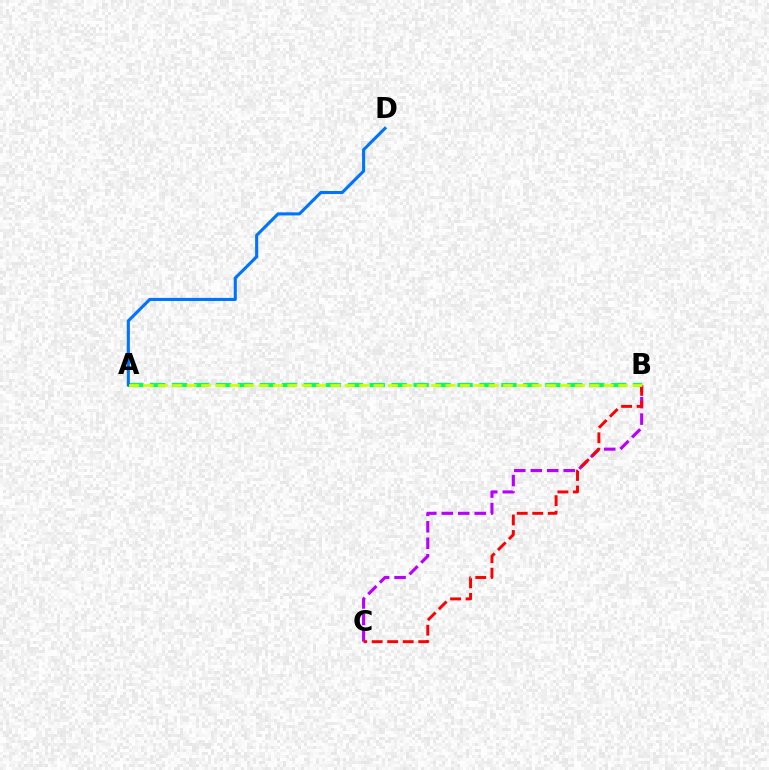{('A', 'B'): [{'color': '#00ff5c', 'line_style': 'dashed', 'thickness': 2.98}, {'color': '#d1ff00', 'line_style': 'dashed', 'thickness': 1.95}], ('B', 'C'): [{'color': '#b900ff', 'line_style': 'dashed', 'thickness': 2.24}, {'color': '#ff0000', 'line_style': 'dashed', 'thickness': 2.11}], ('A', 'D'): [{'color': '#0074ff', 'line_style': 'solid', 'thickness': 2.23}]}